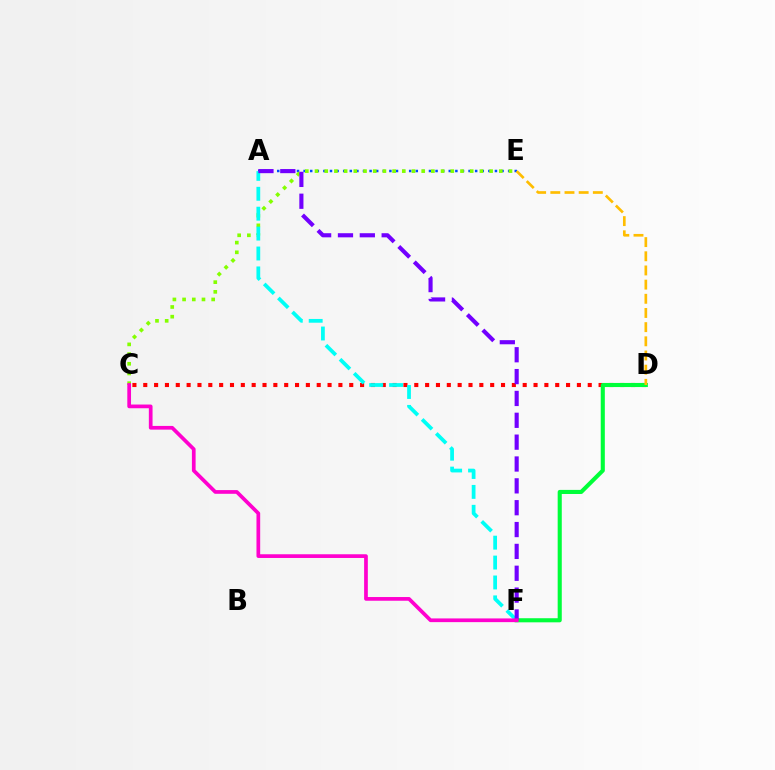{('C', 'D'): [{'color': '#ff0000', 'line_style': 'dotted', 'thickness': 2.95}], ('A', 'E'): [{'color': '#004bff', 'line_style': 'dotted', 'thickness': 1.79}], ('C', 'E'): [{'color': '#84ff00', 'line_style': 'dotted', 'thickness': 2.63}], ('D', 'F'): [{'color': '#00ff39', 'line_style': 'solid', 'thickness': 2.95}], ('A', 'F'): [{'color': '#00fff6', 'line_style': 'dashed', 'thickness': 2.7}, {'color': '#7200ff', 'line_style': 'dashed', 'thickness': 2.97}], ('D', 'E'): [{'color': '#ffbd00', 'line_style': 'dashed', 'thickness': 1.93}], ('C', 'F'): [{'color': '#ff00cf', 'line_style': 'solid', 'thickness': 2.67}]}